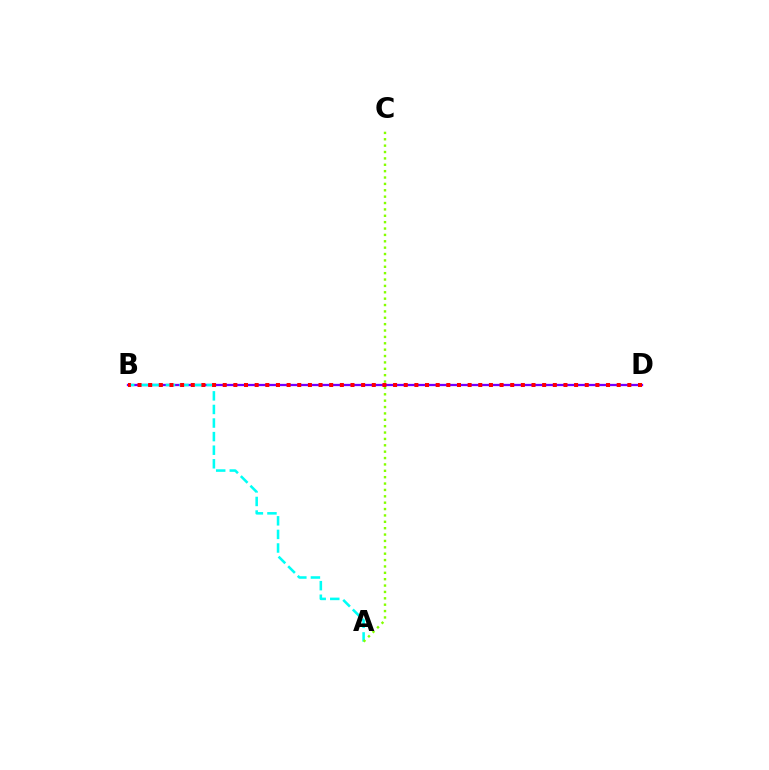{('B', 'D'): [{'color': '#7200ff', 'line_style': 'solid', 'thickness': 1.64}, {'color': '#ff0000', 'line_style': 'dotted', 'thickness': 2.89}], ('A', 'B'): [{'color': '#00fff6', 'line_style': 'dashed', 'thickness': 1.85}], ('A', 'C'): [{'color': '#84ff00', 'line_style': 'dotted', 'thickness': 1.73}]}